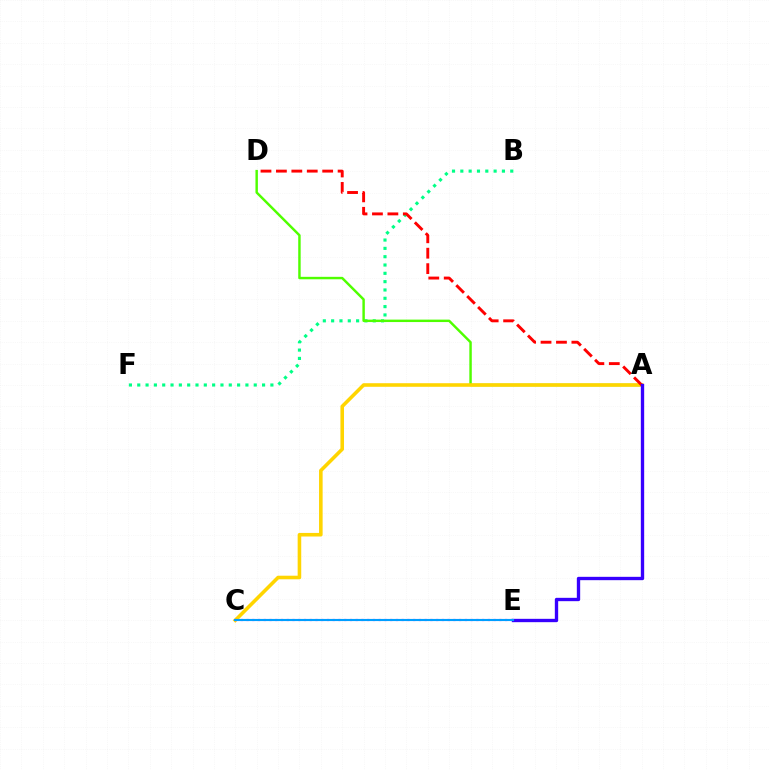{('B', 'F'): [{'color': '#00ff86', 'line_style': 'dotted', 'thickness': 2.26}], ('A', 'D'): [{'color': '#4fff00', 'line_style': 'solid', 'thickness': 1.76}, {'color': '#ff0000', 'line_style': 'dashed', 'thickness': 2.1}], ('A', 'C'): [{'color': '#ffd500', 'line_style': 'solid', 'thickness': 2.58}], ('C', 'E'): [{'color': '#ff00ed', 'line_style': 'dotted', 'thickness': 1.56}, {'color': '#009eff', 'line_style': 'solid', 'thickness': 1.53}], ('A', 'E'): [{'color': '#3700ff', 'line_style': 'solid', 'thickness': 2.41}]}